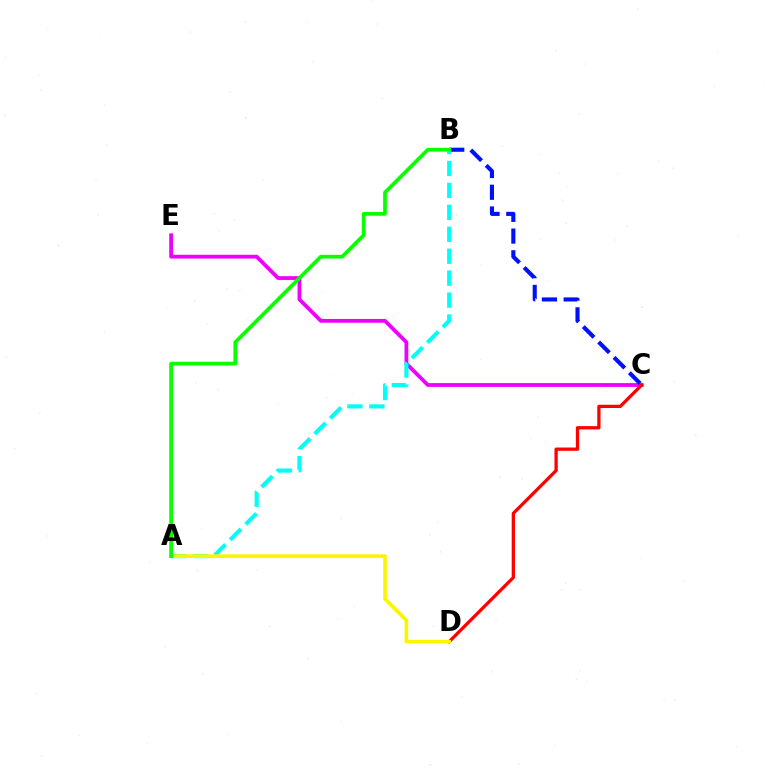{('C', 'E'): [{'color': '#ee00ff', 'line_style': 'solid', 'thickness': 2.72}], ('B', 'C'): [{'color': '#0010ff', 'line_style': 'dashed', 'thickness': 2.95}], ('C', 'D'): [{'color': '#ff0000', 'line_style': 'solid', 'thickness': 2.36}], ('A', 'B'): [{'color': '#00fff6', 'line_style': 'dashed', 'thickness': 2.98}, {'color': '#08ff00', 'line_style': 'solid', 'thickness': 2.68}], ('A', 'D'): [{'color': '#fcf500', 'line_style': 'solid', 'thickness': 2.63}]}